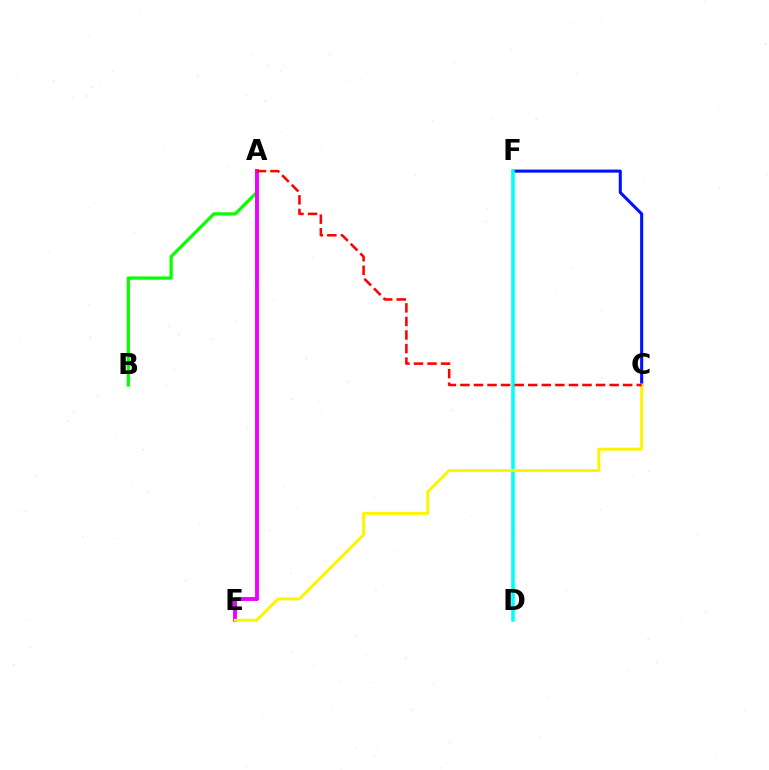{('C', 'F'): [{'color': '#0010ff', 'line_style': 'solid', 'thickness': 2.2}], ('A', 'B'): [{'color': '#08ff00', 'line_style': 'solid', 'thickness': 2.33}], ('A', 'E'): [{'color': '#ee00ff', 'line_style': 'solid', 'thickness': 2.8}], ('D', 'F'): [{'color': '#00fff6', 'line_style': 'solid', 'thickness': 2.57}], ('C', 'E'): [{'color': '#fcf500', 'line_style': 'solid', 'thickness': 2.13}], ('A', 'C'): [{'color': '#ff0000', 'line_style': 'dashed', 'thickness': 1.84}]}